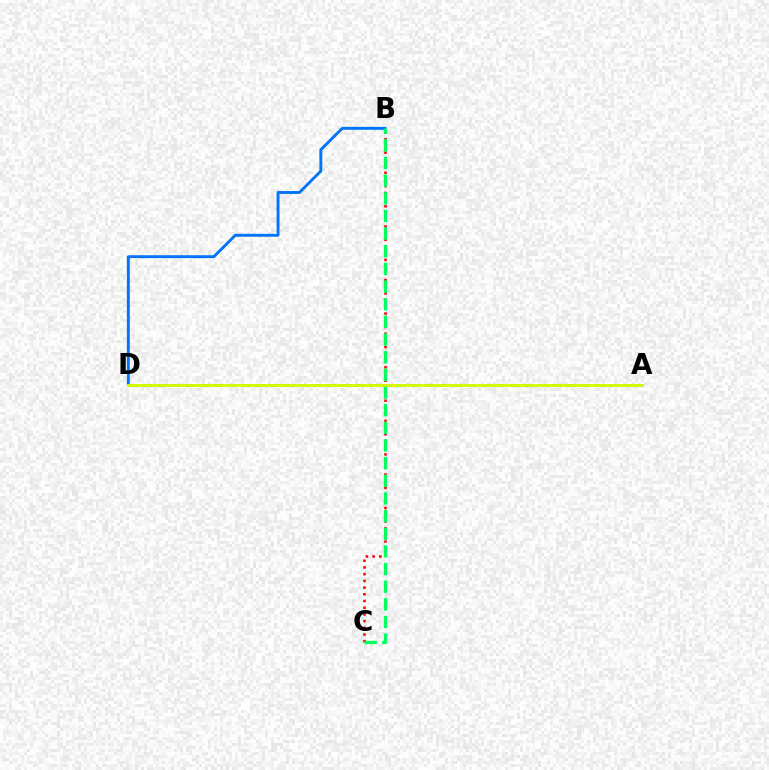{('A', 'D'): [{'color': '#b900ff', 'line_style': 'dashed', 'thickness': 1.92}, {'color': '#d1ff00', 'line_style': 'solid', 'thickness': 2.08}], ('B', 'C'): [{'color': '#ff0000', 'line_style': 'dotted', 'thickness': 1.82}, {'color': '#00ff5c', 'line_style': 'dashed', 'thickness': 2.4}], ('B', 'D'): [{'color': '#0074ff', 'line_style': 'solid', 'thickness': 2.09}]}